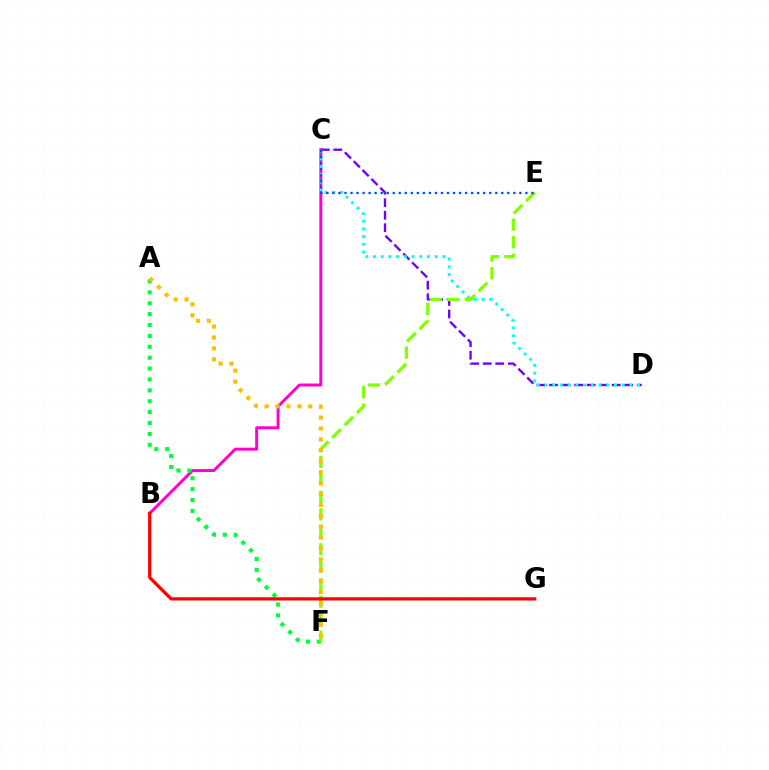{('B', 'C'): [{'color': '#ff00cf', 'line_style': 'solid', 'thickness': 2.13}], ('C', 'D'): [{'color': '#7200ff', 'line_style': 'dashed', 'thickness': 1.7}, {'color': '#00fff6', 'line_style': 'dotted', 'thickness': 2.1}], ('A', 'F'): [{'color': '#00ff39', 'line_style': 'dotted', 'thickness': 2.96}, {'color': '#ffbd00', 'line_style': 'dotted', 'thickness': 2.96}], ('E', 'F'): [{'color': '#84ff00', 'line_style': 'dashed', 'thickness': 2.37}], ('C', 'E'): [{'color': '#004bff', 'line_style': 'dotted', 'thickness': 1.64}], ('B', 'G'): [{'color': '#ff0000', 'line_style': 'solid', 'thickness': 2.33}]}